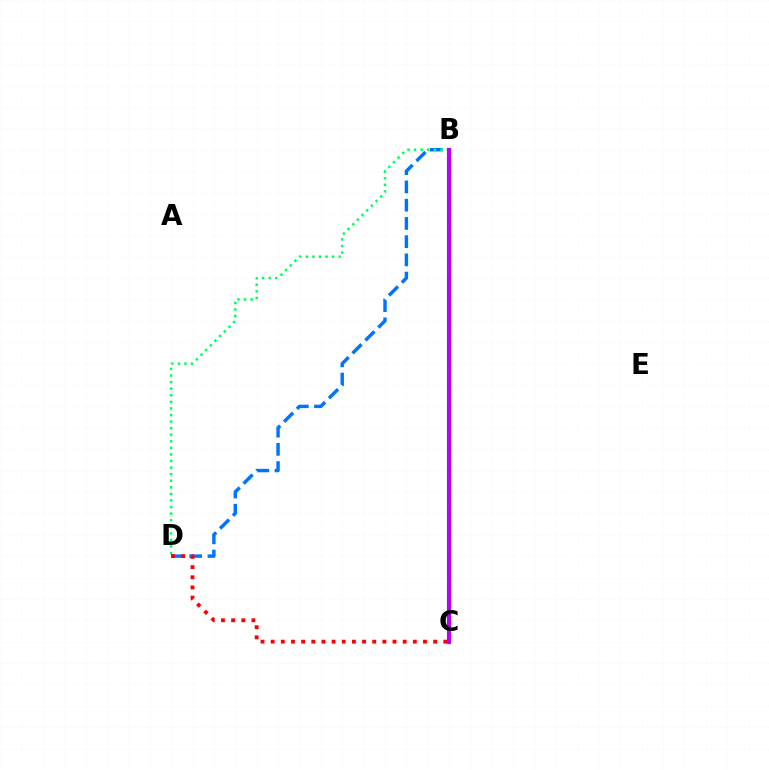{('B', 'D'): [{'color': '#0074ff', 'line_style': 'dashed', 'thickness': 2.48}, {'color': '#00ff5c', 'line_style': 'dotted', 'thickness': 1.79}], ('C', 'D'): [{'color': '#ff0000', 'line_style': 'dotted', 'thickness': 2.76}], ('B', 'C'): [{'color': '#d1ff00', 'line_style': 'dotted', 'thickness': 2.45}, {'color': '#b900ff', 'line_style': 'solid', 'thickness': 2.97}]}